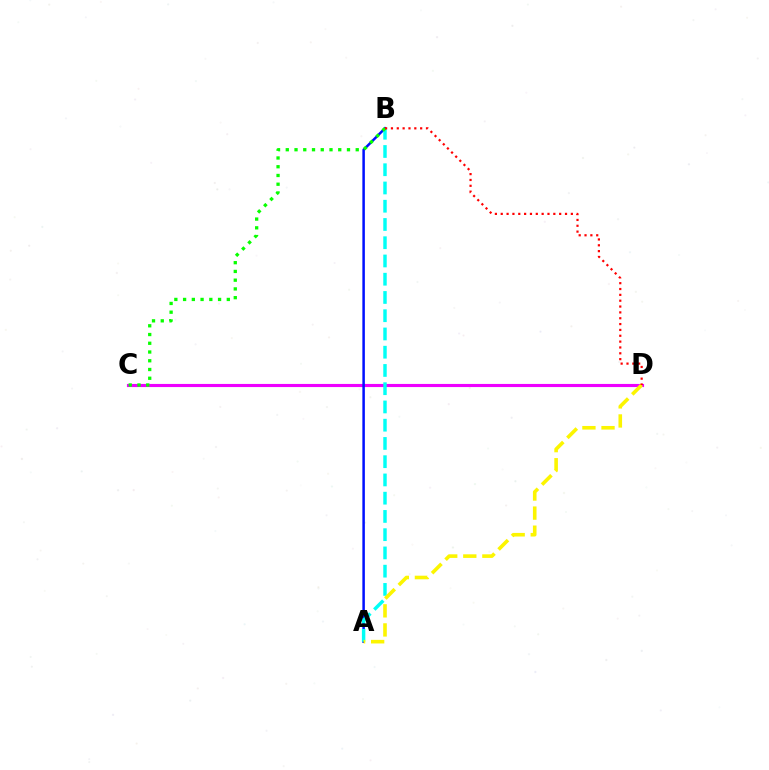{('C', 'D'): [{'color': '#ee00ff', 'line_style': 'solid', 'thickness': 2.25}], ('A', 'B'): [{'color': '#0010ff', 'line_style': 'solid', 'thickness': 1.8}, {'color': '#00fff6', 'line_style': 'dashed', 'thickness': 2.48}], ('B', 'C'): [{'color': '#08ff00', 'line_style': 'dotted', 'thickness': 2.38}], ('A', 'D'): [{'color': '#fcf500', 'line_style': 'dashed', 'thickness': 2.59}], ('B', 'D'): [{'color': '#ff0000', 'line_style': 'dotted', 'thickness': 1.59}]}